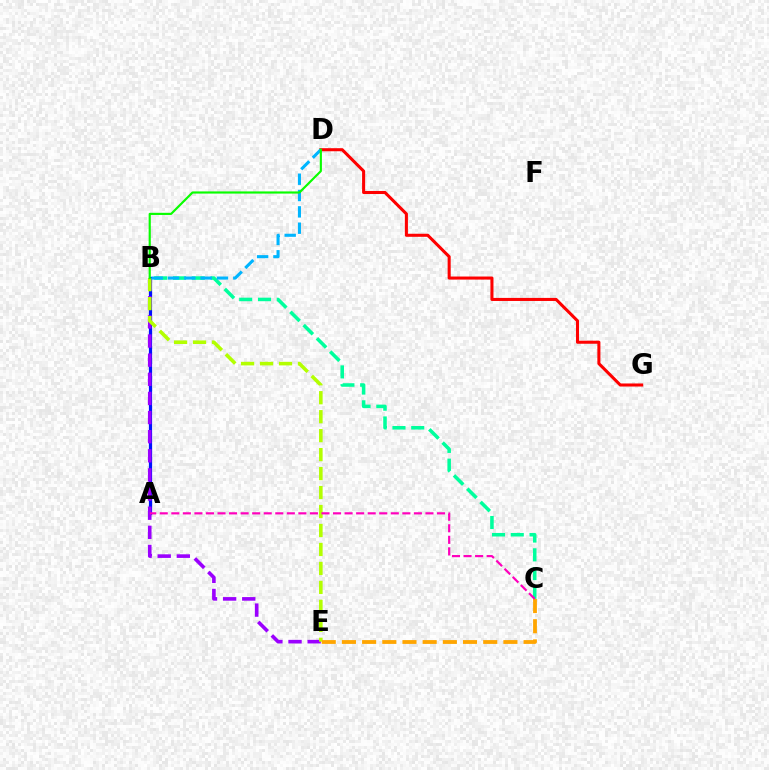{('A', 'B'): [{'color': '#0010ff', 'line_style': 'solid', 'thickness': 2.3}], ('D', 'G'): [{'color': '#ff0000', 'line_style': 'solid', 'thickness': 2.2}], ('B', 'C'): [{'color': '#00ff9d', 'line_style': 'dashed', 'thickness': 2.55}], ('B', 'E'): [{'color': '#9b00ff', 'line_style': 'dashed', 'thickness': 2.6}, {'color': '#b3ff00', 'line_style': 'dashed', 'thickness': 2.58}], ('B', 'D'): [{'color': '#00b5ff', 'line_style': 'dashed', 'thickness': 2.22}, {'color': '#08ff00', 'line_style': 'solid', 'thickness': 1.56}], ('C', 'E'): [{'color': '#ffa500', 'line_style': 'dashed', 'thickness': 2.74}], ('A', 'C'): [{'color': '#ff00bd', 'line_style': 'dashed', 'thickness': 1.57}]}